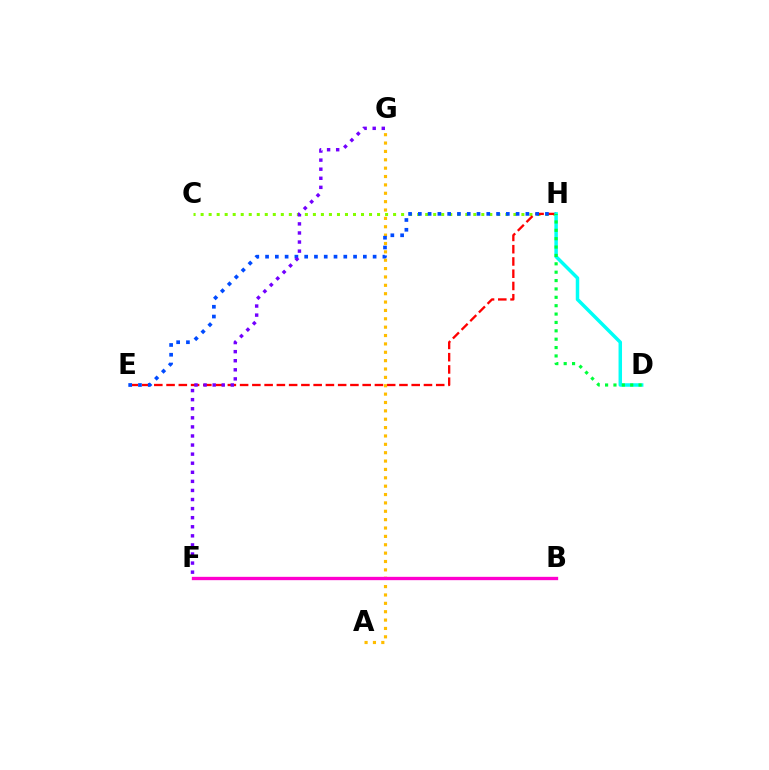{('C', 'H'): [{'color': '#84ff00', 'line_style': 'dotted', 'thickness': 2.18}], ('E', 'H'): [{'color': '#ff0000', 'line_style': 'dashed', 'thickness': 1.67}, {'color': '#004bff', 'line_style': 'dotted', 'thickness': 2.66}], ('A', 'G'): [{'color': '#ffbd00', 'line_style': 'dotted', 'thickness': 2.27}], ('B', 'F'): [{'color': '#ff00cf', 'line_style': 'solid', 'thickness': 2.4}], ('D', 'H'): [{'color': '#00fff6', 'line_style': 'solid', 'thickness': 2.51}, {'color': '#00ff39', 'line_style': 'dotted', 'thickness': 2.28}], ('F', 'G'): [{'color': '#7200ff', 'line_style': 'dotted', 'thickness': 2.47}]}